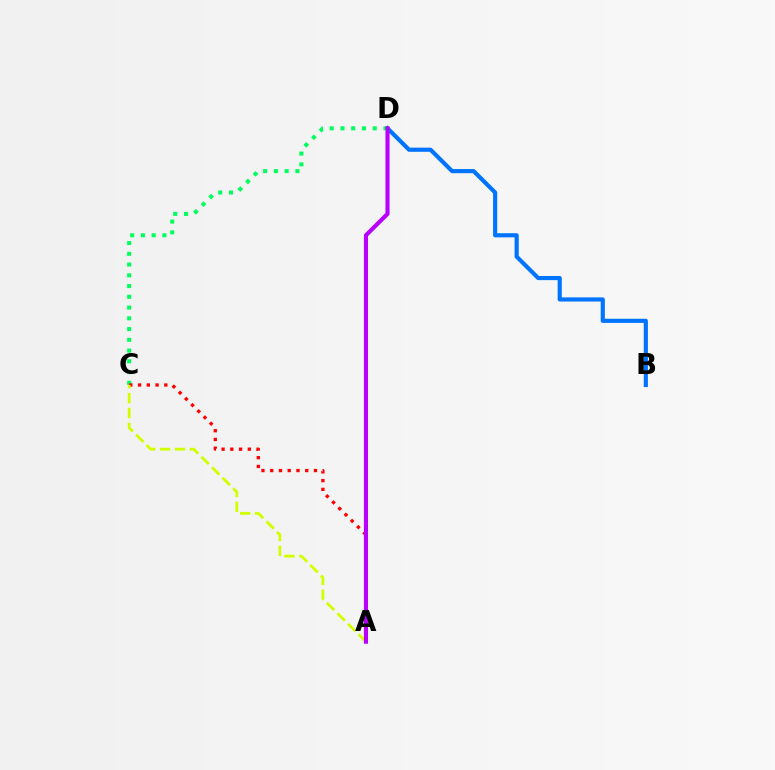{('B', 'D'): [{'color': '#0074ff', 'line_style': 'solid', 'thickness': 2.99}], ('C', 'D'): [{'color': '#00ff5c', 'line_style': 'dotted', 'thickness': 2.92}], ('A', 'C'): [{'color': '#ff0000', 'line_style': 'dotted', 'thickness': 2.38}, {'color': '#d1ff00', 'line_style': 'dashed', 'thickness': 2.02}], ('A', 'D'): [{'color': '#b900ff', 'line_style': 'solid', 'thickness': 2.96}]}